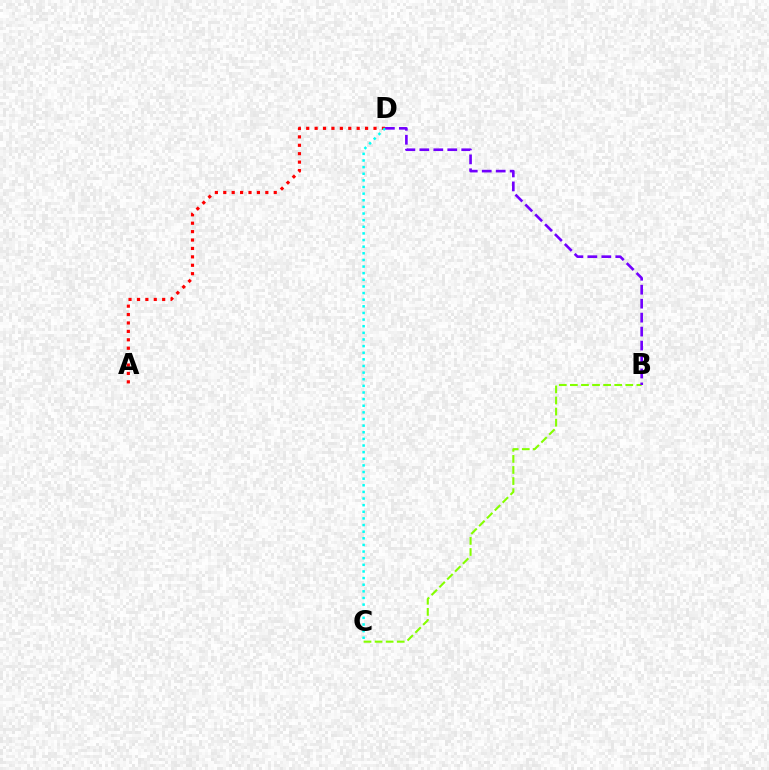{('B', 'C'): [{'color': '#84ff00', 'line_style': 'dashed', 'thickness': 1.51}], ('B', 'D'): [{'color': '#7200ff', 'line_style': 'dashed', 'thickness': 1.9}], ('A', 'D'): [{'color': '#ff0000', 'line_style': 'dotted', 'thickness': 2.29}], ('C', 'D'): [{'color': '#00fff6', 'line_style': 'dotted', 'thickness': 1.8}]}